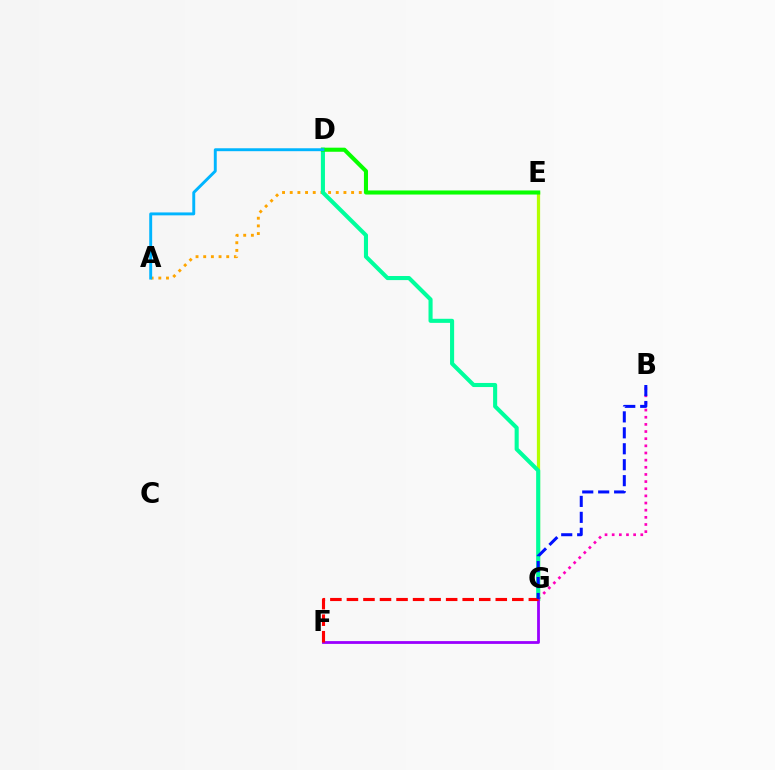{('A', 'E'): [{'color': '#ffa500', 'line_style': 'dotted', 'thickness': 2.08}], ('B', 'G'): [{'color': '#ff00bd', 'line_style': 'dotted', 'thickness': 1.94}, {'color': '#0010ff', 'line_style': 'dashed', 'thickness': 2.17}], ('E', 'G'): [{'color': '#b3ff00', 'line_style': 'solid', 'thickness': 2.33}], ('D', 'G'): [{'color': '#00ff9d', 'line_style': 'solid', 'thickness': 2.94}], ('F', 'G'): [{'color': '#9b00ff', 'line_style': 'solid', 'thickness': 2.02}, {'color': '#ff0000', 'line_style': 'dashed', 'thickness': 2.25}], ('D', 'E'): [{'color': '#08ff00', 'line_style': 'solid', 'thickness': 2.94}], ('A', 'D'): [{'color': '#00b5ff', 'line_style': 'solid', 'thickness': 2.1}]}